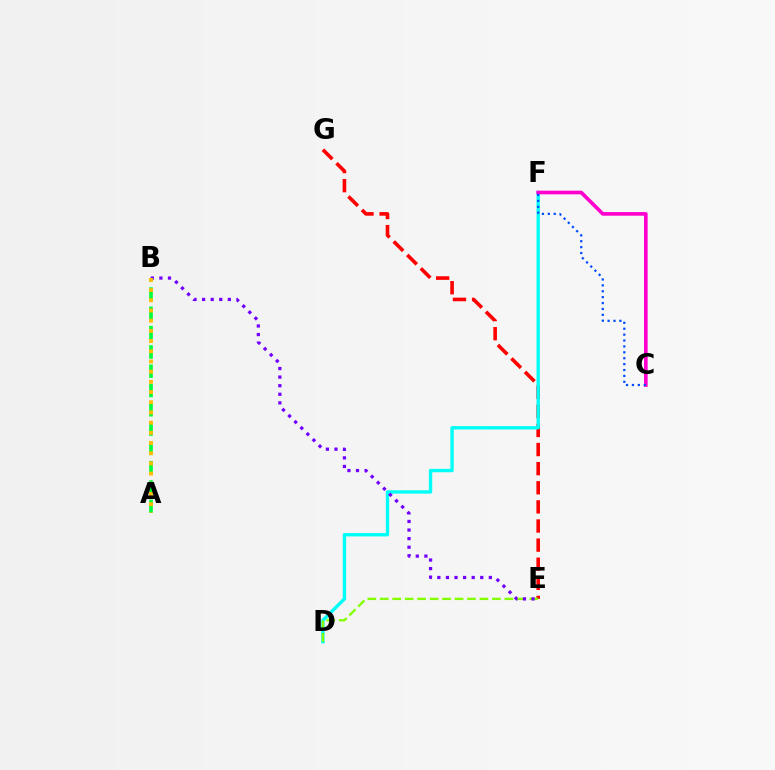{('E', 'G'): [{'color': '#ff0000', 'line_style': 'dashed', 'thickness': 2.6}], ('D', 'F'): [{'color': '#00fff6', 'line_style': 'solid', 'thickness': 2.42}], ('C', 'F'): [{'color': '#ff00cf', 'line_style': 'solid', 'thickness': 2.63}, {'color': '#004bff', 'line_style': 'dotted', 'thickness': 1.6}], ('D', 'E'): [{'color': '#84ff00', 'line_style': 'dashed', 'thickness': 1.69}], ('B', 'E'): [{'color': '#7200ff', 'line_style': 'dotted', 'thickness': 2.33}], ('A', 'B'): [{'color': '#00ff39', 'line_style': 'dashed', 'thickness': 2.62}, {'color': '#ffbd00', 'line_style': 'dotted', 'thickness': 2.77}]}